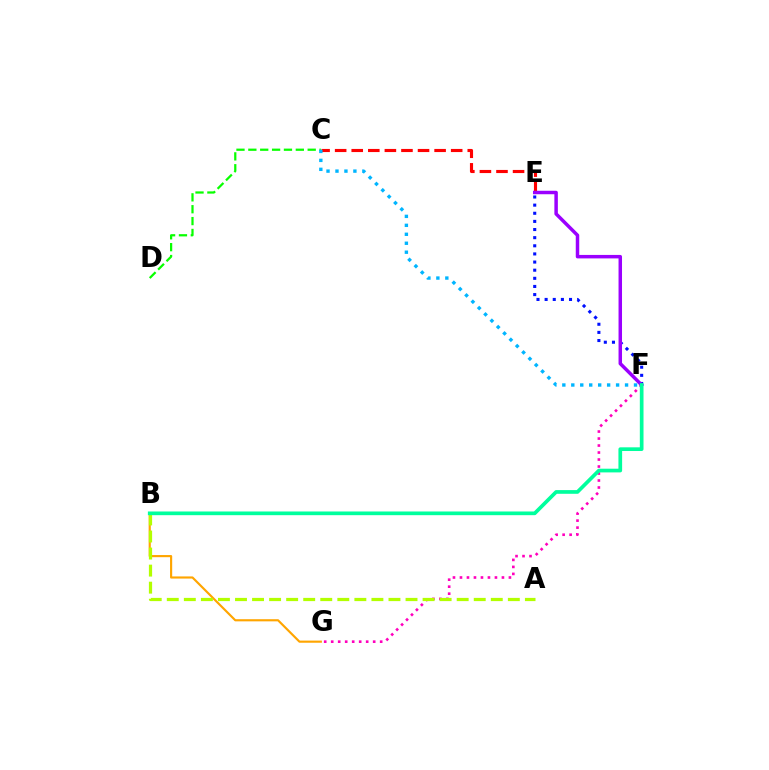{('E', 'F'): [{'color': '#0010ff', 'line_style': 'dotted', 'thickness': 2.21}, {'color': '#9b00ff', 'line_style': 'solid', 'thickness': 2.5}], ('B', 'G'): [{'color': '#ffa500', 'line_style': 'solid', 'thickness': 1.55}], ('C', 'E'): [{'color': '#ff0000', 'line_style': 'dashed', 'thickness': 2.25}], ('F', 'G'): [{'color': '#ff00bd', 'line_style': 'dotted', 'thickness': 1.9}], ('C', 'D'): [{'color': '#08ff00', 'line_style': 'dashed', 'thickness': 1.61}], ('A', 'B'): [{'color': '#b3ff00', 'line_style': 'dashed', 'thickness': 2.32}], ('C', 'F'): [{'color': '#00b5ff', 'line_style': 'dotted', 'thickness': 2.43}], ('B', 'F'): [{'color': '#00ff9d', 'line_style': 'solid', 'thickness': 2.66}]}